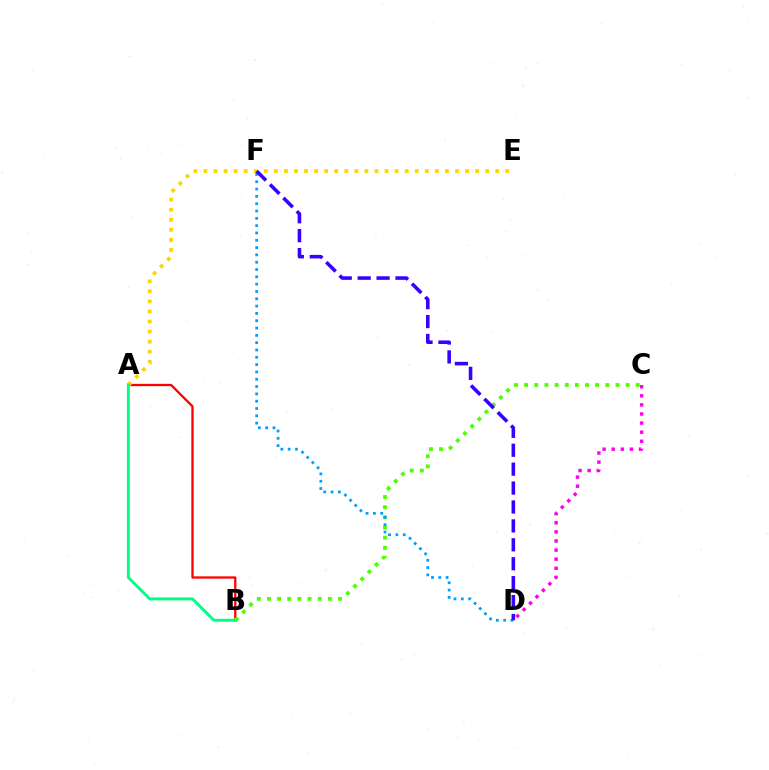{('A', 'B'): [{'color': '#ff0000', 'line_style': 'solid', 'thickness': 1.65}, {'color': '#00ff86', 'line_style': 'solid', 'thickness': 2.12}], ('B', 'C'): [{'color': '#4fff00', 'line_style': 'dotted', 'thickness': 2.76}], ('A', 'E'): [{'color': '#ffd500', 'line_style': 'dotted', 'thickness': 2.73}], ('D', 'F'): [{'color': '#009eff', 'line_style': 'dotted', 'thickness': 1.99}, {'color': '#3700ff', 'line_style': 'dashed', 'thickness': 2.57}], ('C', 'D'): [{'color': '#ff00ed', 'line_style': 'dotted', 'thickness': 2.47}]}